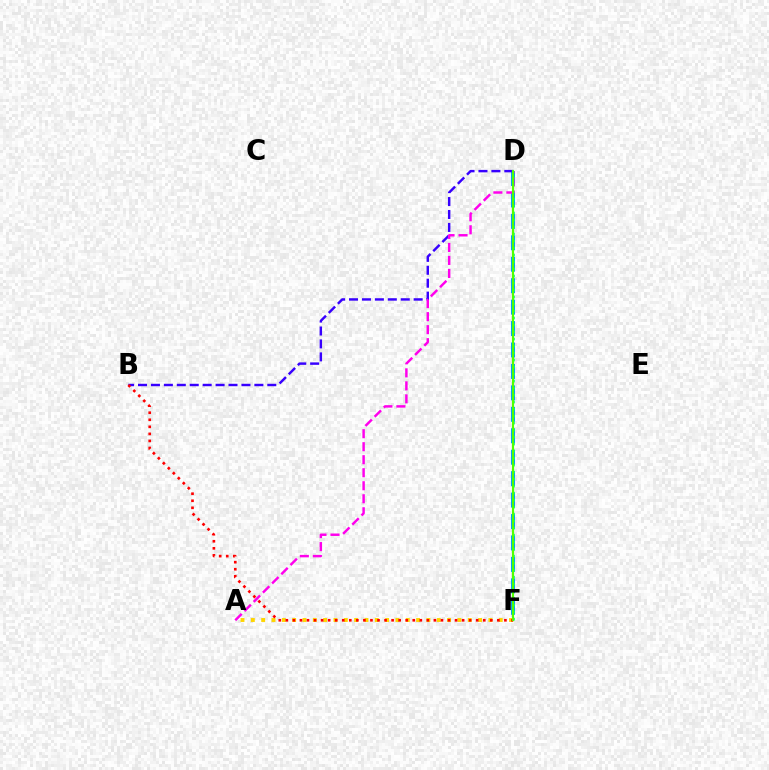{('A', 'F'): [{'color': '#ffd500', 'line_style': 'dotted', 'thickness': 2.81}], ('D', 'F'): [{'color': '#009eff', 'line_style': 'dashed', 'thickness': 2.91}, {'color': '#00ff86', 'line_style': 'dotted', 'thickness': 1.9}, {'color': '#4fff00', 'line_style': 'solid', 'thickness': 1.55}], ('B', 'D'): [{'color': '#3700ff', 'line_style': 'dashed', 'thickness': 1.76}], ('B', 'F'): [{'color': '#ff0000', 'line_style': 'dotted', 'thickness': 1.92}], ('A', 'D'): [{'color': '#ff00ed', 'line_style': 'dashed', 'thickness': 1.77}]}